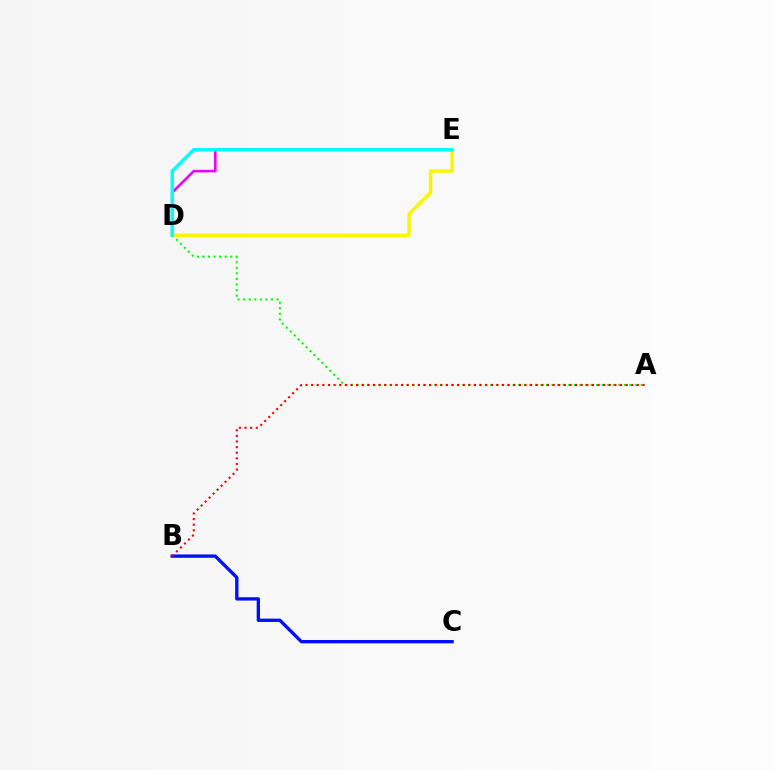{('D', 'E'): [{'color': '#ee00ff', 'line_style': 'solid', 'thickness': 1.87}, {'color': '#fcf500', 'line_style': 'solid', 'thickness': 2.46}, {'color': '#00fff6', 'line_style': 'solid', 'thickness': 2.46}], ('B', 'C'): [{'color': '#0010ff', 'line_style': 'solid', 'thickness': 2.4}], ('A', 'D'): [{'color': '#08ff00', 'line_style': 'dotted', 'thickness': 1.51}], ('A', 'B'): [{'color': '#ff0000', 'line_style': 'dotted', 'thickness': 1.53}]}